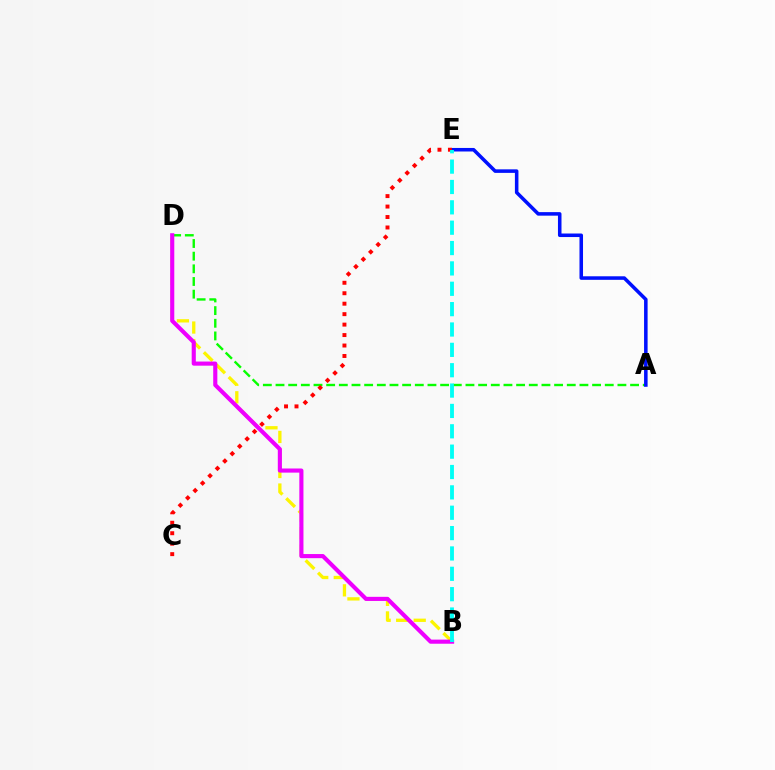{('A', 'D'): [{'color': '#08ff00', 'line_style': 'dashed', 'thickness': 1.72}], ('B', 'D'): [{'color': '#fcf500', 'line_style': 'dashed', 'thickness': 2.38}, {'color': '#ee00ff', 'line_style': 'solid', 'thickness': 2.97}], ('A', 'E'): [{'color': '#0010ff', 'line_style': 'solid', 'thickness': 2.55}], ('C', 'E'): [{'color': '#ff0000', 'line_style': 'dotted', 'thickness': 2.84}], ('B', 'E'): [{'color': '#00fff6', 'line_style': 'dashed', 'thickness': 2.77}]}